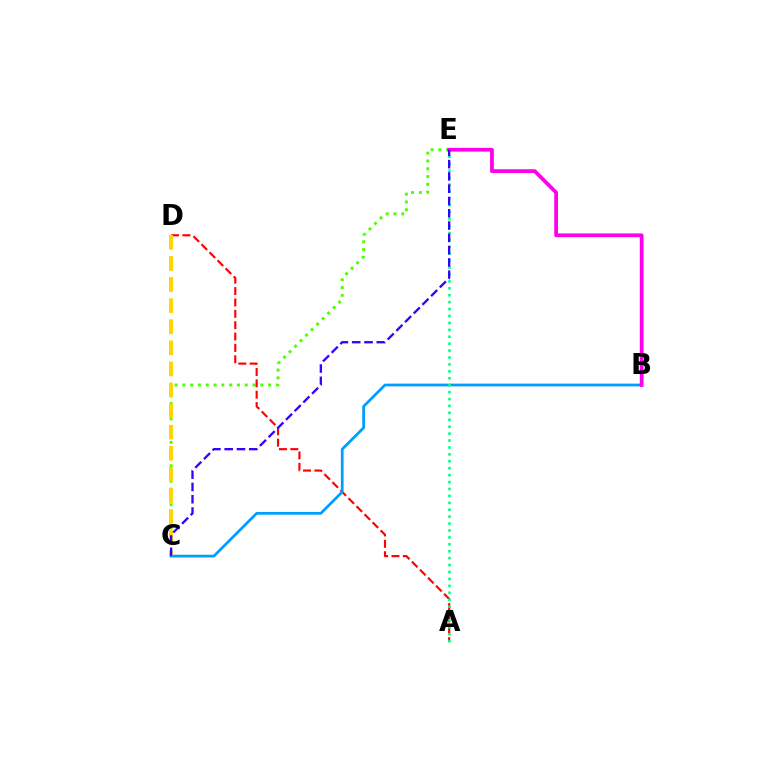{('C', 'E'): [{'color': '#4fff00', 'line_style': 'dotted', 'thickness': 2.12}, {'color': '#3700ff', 'line_style': 'dashed', 'thickness': 1.67}], ('A', 'D'): [{'color': '#ff0000', 'line_style': 'dashed', 'thickness': 1.54}], ('B', 'C'): [{'color': '#009eff', 'line_style': 'solid', 'thickness': 1.97}], ('C', 'D'): [{'color': '#ffd500', 'line_style': 'dashed', 'thickness': 2.87}], ('A', 'E'): [{'color': '#00ff86', 'line_style': 'dotted', 'thickness': 1.88}], ('B', 'E'): [{'color': '#ff00ed', 'line_style': 'solid', 'thickness': 2.71}]}